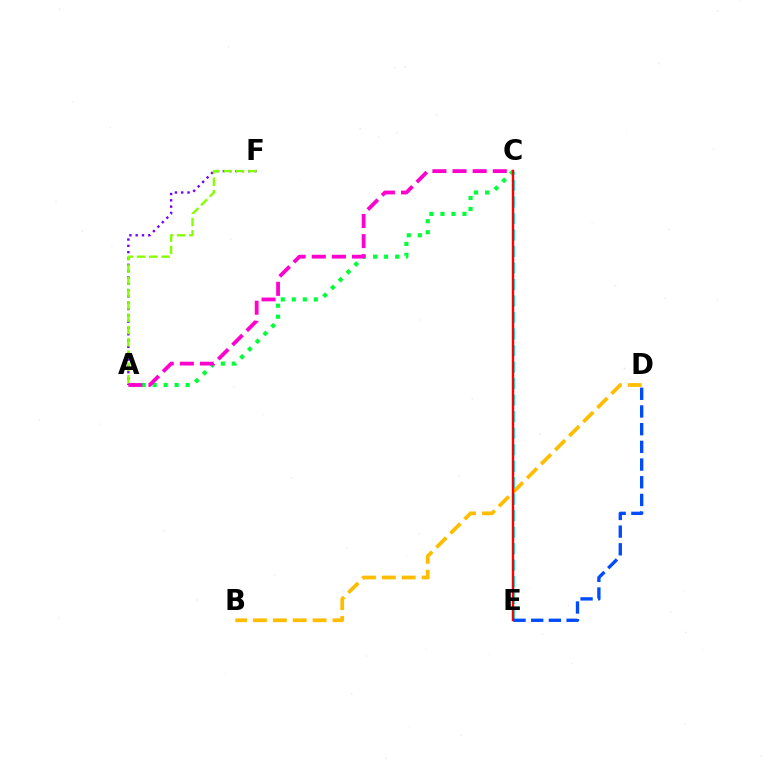{('A', 'F'): [{'color': '#7200ff', 'line_style': 'dotted', 'thickness': 1.72}, {'color': '#84ff00', 'line_style': 'dashed', 'thickness': 1.67}], ('A', 'C'): [{'color': '#00ff39', 'line_style': 'dotted', 'thickness': 2.99}, {'color': '#ff00cf', 'line_style': 'dashed', 'thickness': 2.73}], ('B', 'D'): [{'color': '#ffbd00', 'line_style': 'dashed', 'thickness': 2.7}], ('C', 'E'): [{'color': '#00fff6', 'line_style': 'dashed', 'thickness': 2.24}, {'color': '#ff0000', 'line_style': 'solid', 'thickness': 1.72}], ('D', 'E'): [{'color': '#004bff', 'line_style': 'dashed', 'thickness': 2.4}]}